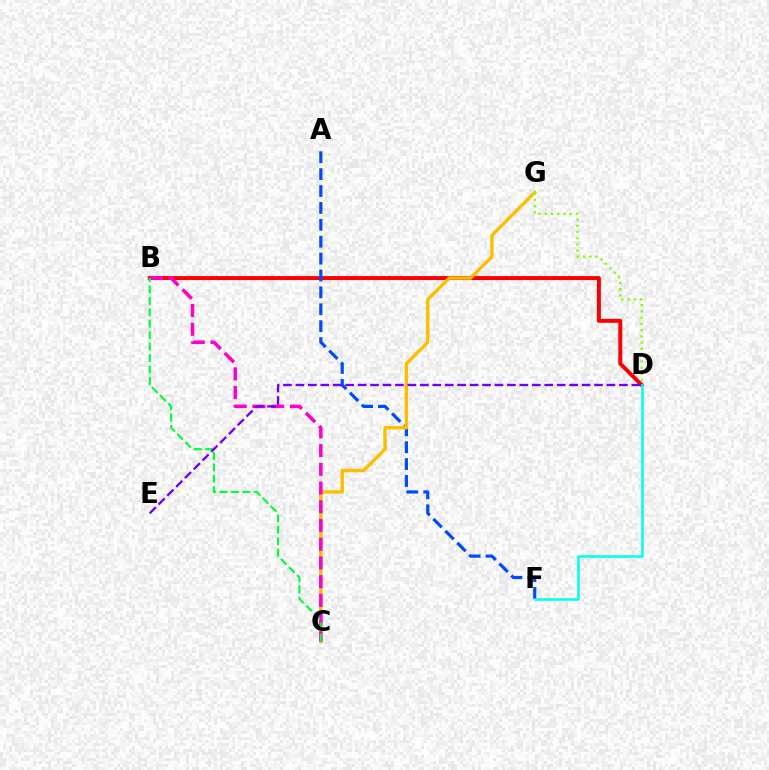{('B', 'D'): [{'color': '#ff0000', 'line_style': 'solid', 'thickness': 2.85}], ('A', 'F'): [{'color': '#004bff', 'line_style': 'dashed', 'thickness': 2.3}], ('D', 'F'): [{'color': '#00fff6', 'line_style': 'solid', 'thickness': 1.85}], ('C', 'G'): [{'color': '#ffbd00', 'line_style': 'solid', 'thickness': 2.43}], ('B', 'C'): [{'color': '#ff00cf', 'line_style': 'dashed', 'thickness': 2.54}, {'color': '#00ff39', 'line_style': 'dashed', 'thickness': 1.55}], ('D', 'G'): [{'color': '#84ff00', 'line_style': 'dotted', 'thickness': 1.7}], ('D', 'E'): [{'color': '#7200ff', 'line_style': 'dashed', 'thickness': 1.69}]}